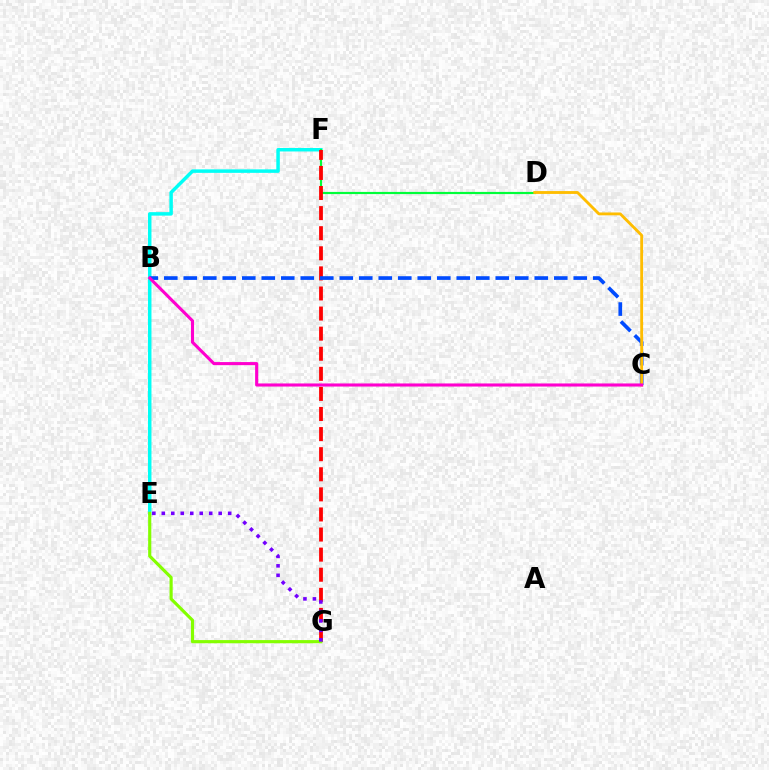{('E', 'F'): [{'color': '#00fff6', 'line_style': 'solid', 'thickness': 2.51}], ('D', 'F'): [{'color': '#00ff39', 'line_style': 'solid', 'thickness': 1.56}], ('F', 'G'): [{'color': '#ff0000', 'line_style': 'dashed', 'thickness': 2.73}], ('E', 'G'): [{'color': '#84ff00', 'line_style': 'solid', 'thickness': 2.27}, {'color': '#7200ff', 'line_style': 'dotted', 'thickness': 2.58}], ('B', 'C'): [{'color': '#004bff', 'line_style': 'dashed', 'thickness': 2.65}, {'color': '#ff00cf', 'line_style': 'solid', 'thickness': 2.22}], ('C', 'D'): [{'color': '#ffbd00', 'line_style': 'solid', 'thickness': 2.05}]}